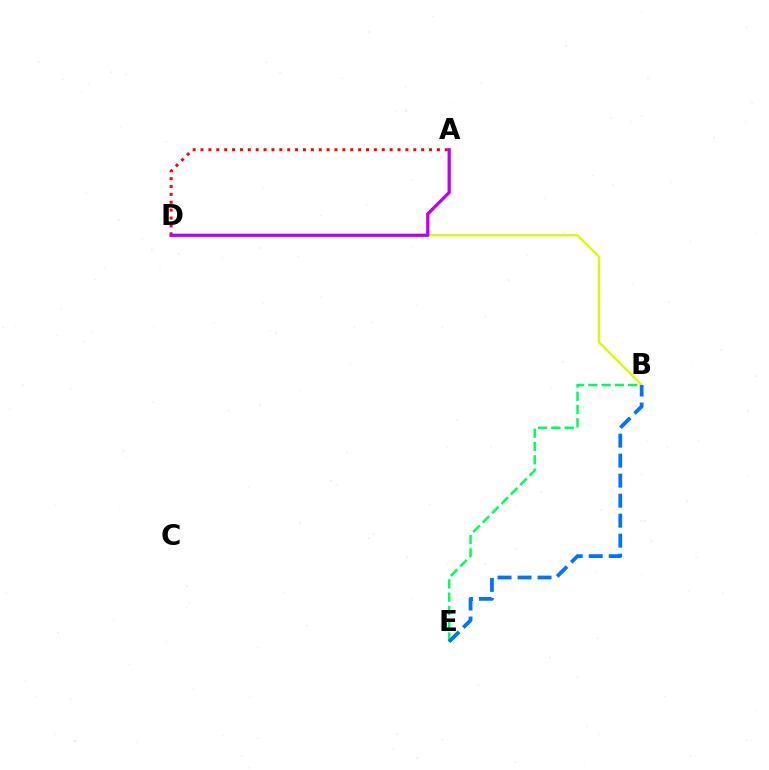{('A', 'D'): [{'color': '#ff0000', 'line_style': 'dotted', 'thickness': 2.14}, {'color': '#b900ff', 'line_style': 'solid', 'thickness': 2.33}], ('B', 'E'): [{'color': '#00ff5c', 'line_style': 'dashed', 'thickness': 1.81}, {'color': '#0074ff', 'line_style': 'dashed', 'thickness': 2.72}], ('B', 'D'): [{'color': '#d1ff00', 'line_style': 'solid', 'thickness': 1.63}]}